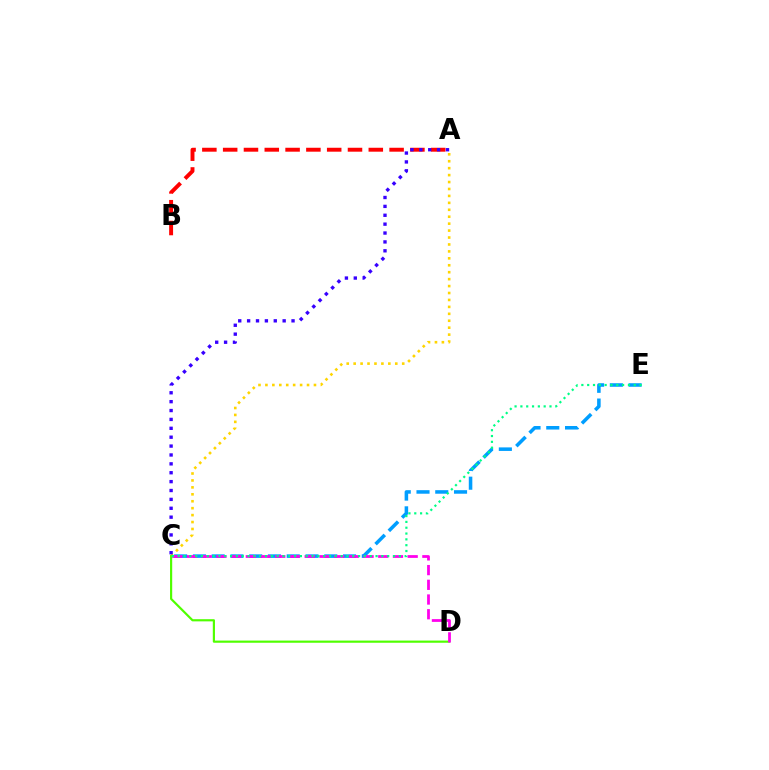{('C', 'E'): [{'color': '#009eff', 'line_style': 'dashed', 'thickness': 2.55}, {'color': '#00ff86', 'line_style': 'dotted', 'thickness': 1.58}], ('A', 'B'): [{'color': '#ff0000', 'line_style': 'dashed', 'thickness': 2.83}], ('A', 'C'): [{'color': '#ffd500', 'line_style': 'dotted', 'thickness': 1.88}, {'color': '#3700ff', 'line_style': 'dotted', 'thickness': 2.41}], ('C', 'D'): [{'color': '#4fff00', 'line_style': 'solid', 'thickness': 1.56}, {'color': '#ff00ed', 'line_style': 'dashed', 'thickness': 2.0}]}